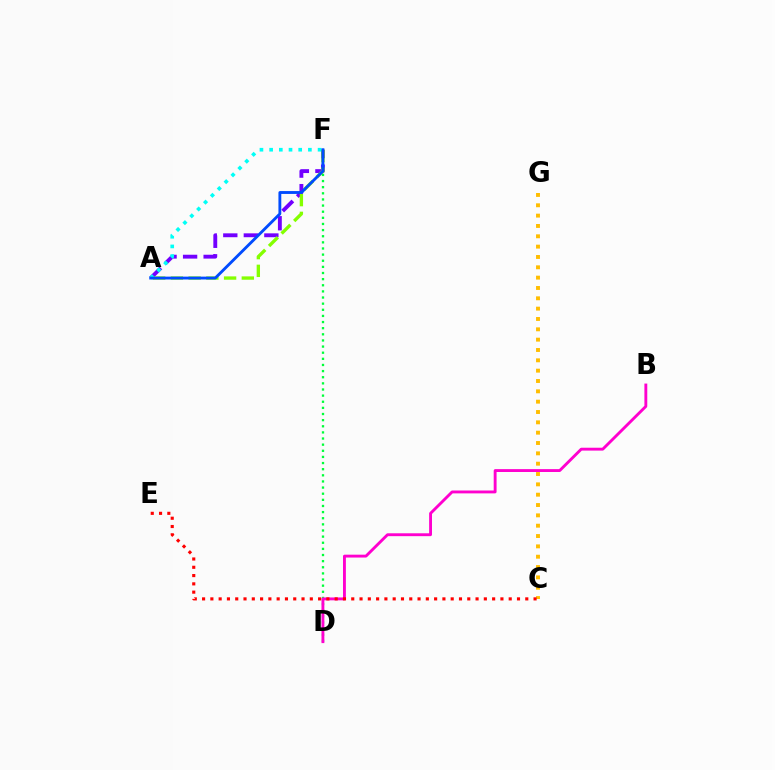{('C', 'G'): [{'color': '#ffbd00', 'line_style': 'dotted', 'thickness': 2.81}], ('D', 'F'): [{'color': '#00ff39', 'line_style': 'dotted', 'thickness': 1.67}], ('A', 'F'): [{'color': '#7200ff', 'line_style': 'dashed', 'thickness': 2.79}, {'color': '#84ff00', 'line_style': 'dashed', 'thickness': 2.41}, {'color': '#00fff6', 'line_style': 'dotted', 'thickness': 2.63}, {'color': '#004bff', 'line_style': 'solid', 'thickness': 2.06}], ('B', 'D'): [{'color': '#ff00cf', 'line_style': 'solid', 'thickness': 2.07}], ('C', 'E'): [{'color': '#ff0000', 'line_style': 'dotted', 'thickness': 2.25}]}